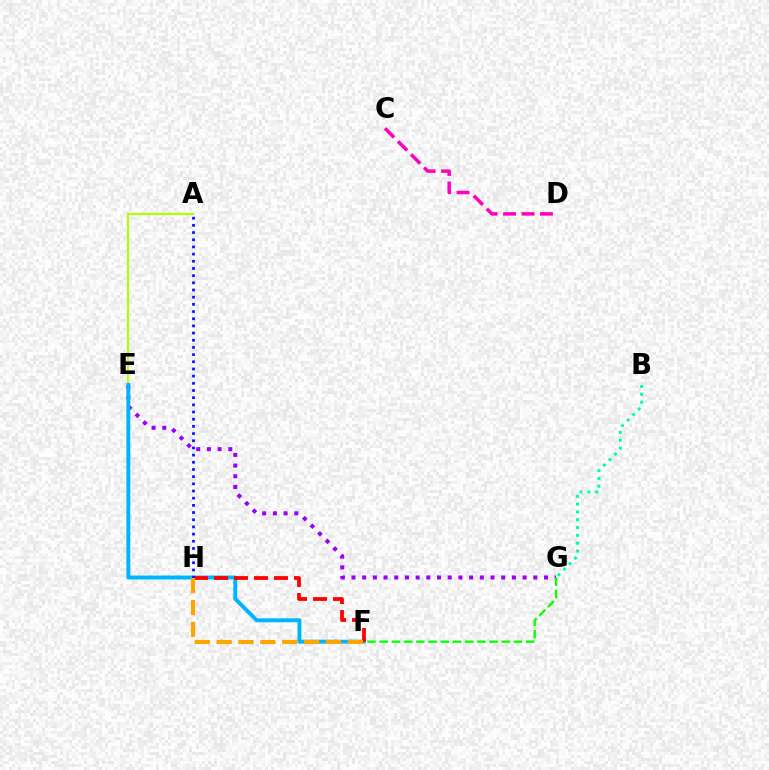{('E', 'G'): [{'color': '#9b00ff', 'line_style': 'dotted', 'thickness': 2.91}], ('A', 'E'): [{'color': '#b3ff00', 'line_style': 'solid', 'thickness': 1.55}], ('B', 'G'): [{'color': '#00ff9d', 'line_style': 'dotted', 'thickness': 2.13}], ('E', 'F'): [{'color': '#00b5ff', 'line_style': 'solid', 'thickness': 2.82}], ('F', 'H'): [{'color': '#ff0000', 'line_style': 'dashed', 'thickness': 2.72}, {'color': '#ffa500', 'line_style': 'dashed', 'thickness': 2.97}], ('F', 'G'): [{'color': '#08ff00', 'line_style': 'dashed', 'thickness': 1.66}], ('A', 'H'): [{'color': '#0010ff', 'line_style': 'dotted', 'thickness': 1.95}], ('C', 'D'): [{'color': '#ff00bd', 'line_style': 'dashed', 'thickness': 2.51}]}